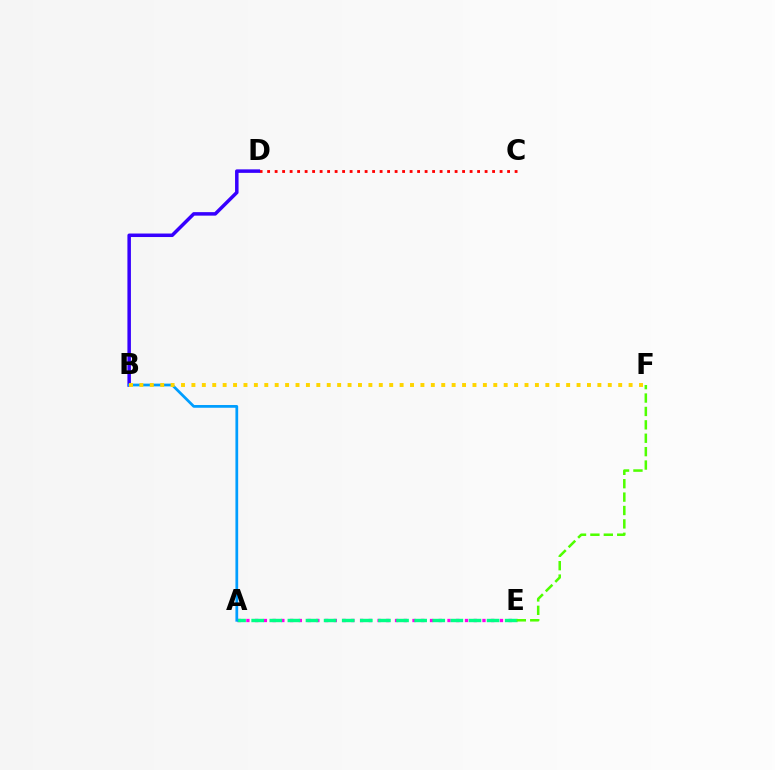{('C', 'D'): [{'color': '#ff0000', 'line_style': 'dotted', 'thickness': 2.04}], ('A', 'E'): [{'color': '#ff00ed', 'line_style': 'dotted', 'thickness': 2.38}, {'color': '#00ff86', 'line_style': 'dashed', 'thickness': 2.46}], ('B', 'D'): [{'color': '#3700ff', 'line_style': 'solid', 'thickness': 2.52}], ('A', 'B'): [{'color': '#009eff', 'line_style': 'solid', 'thickness': 1.97}], ('B', 'F'): [{'color': '#ffd500', 'line_style': 'dotted', 'thickness': 2.83}], ('E', 'F'): [{'color': '#4fff00', 'line_style': 'dashed', 'thickness': 1.82}]}